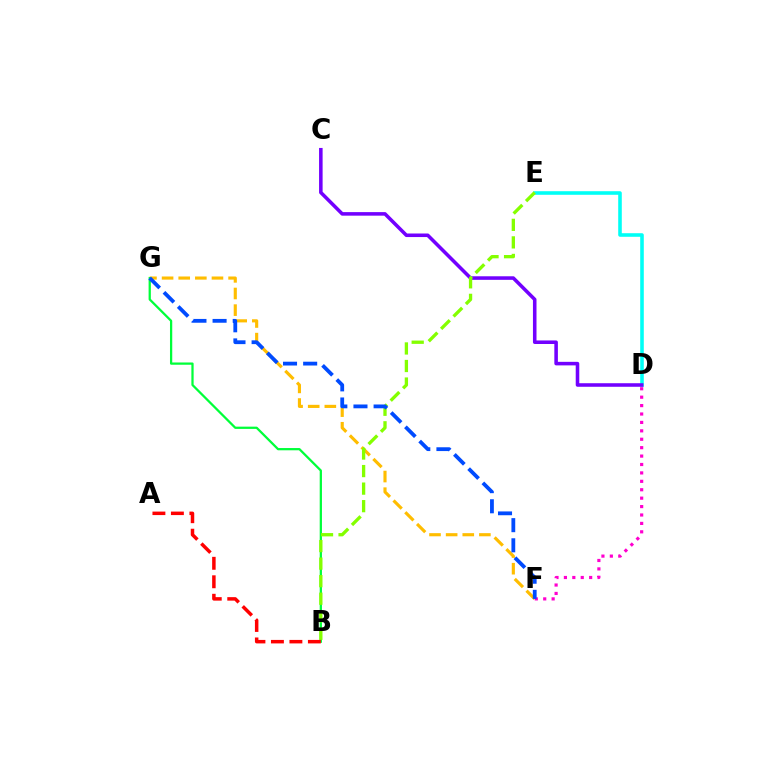{('D', 'E'): [{'color': '#00fff6', 'line_style': 'solid', 'thickness': 2.58}], ('F', 'G'): [{'color': '#ffbd00', 'line_style': 'dashed', 'thickness': 2.26}, {'color': '#004bff', 'line_style': 'dashed', 'thickness': 2.74}], ('D', 'F'): [{'color': '#ff00cf', 'line_style': 'dotted', 'thickness': 2.29}], ('C', 'D'): [{'color': '#7200ff', 'line_style': 'solid', 'thickness': 2.56}], ('B', 'G'): [{'color': '#00ff39', 'line_style': 'solid', 'thickness': 1.63}], ('B', 'E'): [{'color': '#84ff00', 'line_style': 'dashed', 'thickness': 2.38}], ('A', 'B'): [{'color': '#ff0000', 'line_style': 'dashed', 'thickness': 2.51}]}